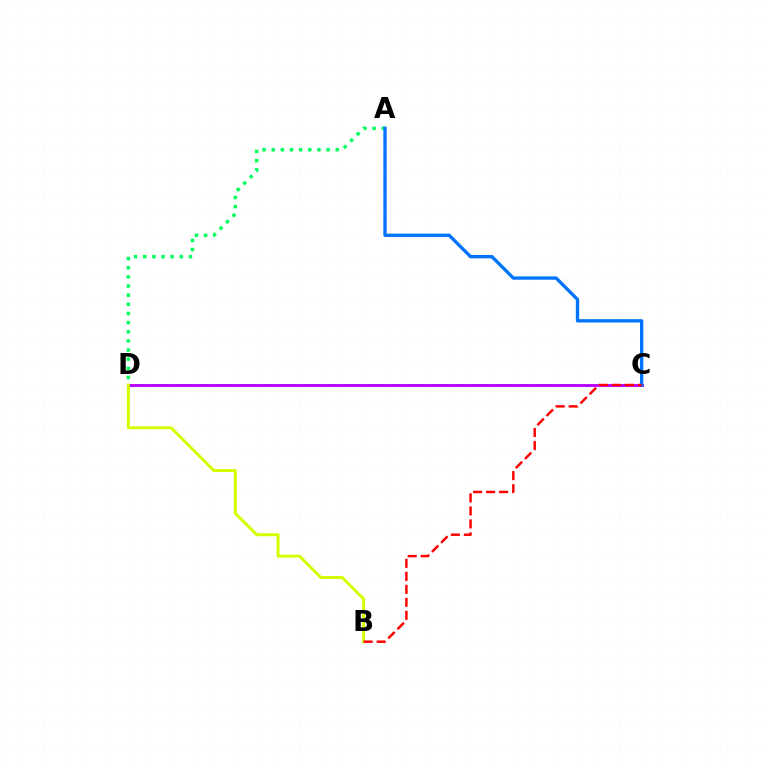{('C', 'D'): [{'color': '#b900ff', 'line_style': 'solid', 'thickness': 2.08}], ('A', 'D'): [{'color': '#00ff5c', 'line_style': 'dotted', 'thickness': 2.49}], ('A', 'C'): [{'color': '#0074ff', 'line_style': 'solid', 'thickness': 2.4}], ('B', 'D'): [{'color': '#d1ff00', 'line_style': 'solid', 'thickness': 2.16}], ('B', 'C'): [{'color': '#ff0000', 'line_style': 'dashed', 'thickness': 1.77}]}